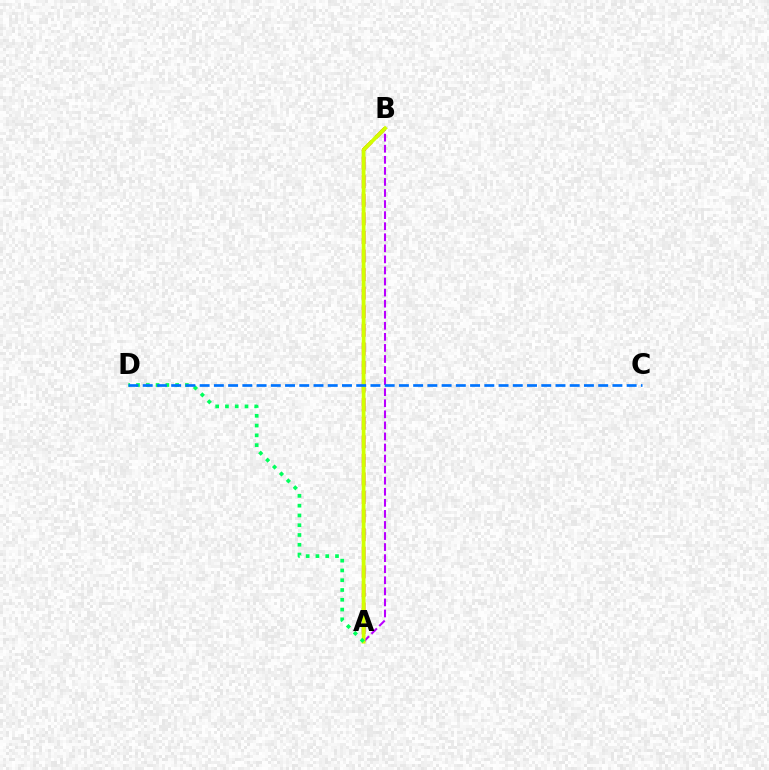{('A', 'B'): [{'color': '#ff0000', 'line_style': 'dashed', 'thickness': 2.52}, {'color': '#b900ff', 'line_style': 'dashed', 'thickness': 1.5}, {'color': '#d1ff00', 'line_style': 'solid', 'thickness': 2.72}], ('A', 'D'): [{'color': '#00ff5c', 'line_style': 'dotted', 'thickness': 2.66}], ('C', 'D'): [{'color': '#0074ff', 'line_style': 'dashed', 'thickness': 1.93}]}